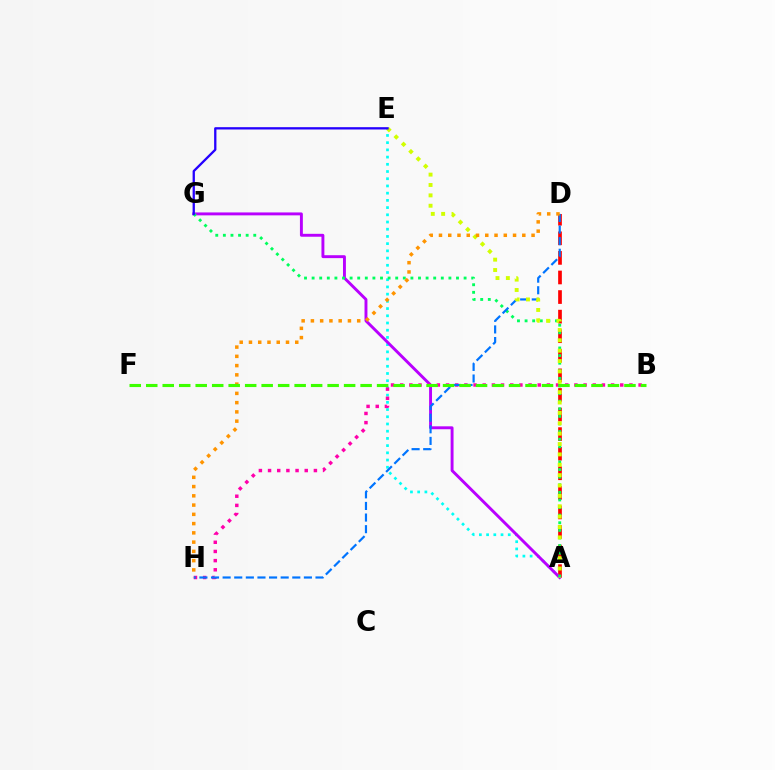{('A', 'E'): [{'color': '#00fff6', 'line_style': 'dotted', 'thickness': 1.96}, {'color': '#d1ff00', 'line_style': 'dotted', 'thickness': 2.82}], ('A', 'D'): [{'color': '#ff0000', 'line_style': 'dashed', 'thickness': 2.66}], ('A', 'G'): [{'color': '#b900ff', 'line_style': 'solid', 'thickness': 2.1}, {'color': '#00ff5c', 'line_style': 'dotted', 'thickness': 2.06}], ('B', 'H'): [{'color': '#ff00ac', 'line_style': 'dotted', 'thickness': 2.49}], ('D', 'H'): [{'color': '#0074ff', 'line_style': 'dashed', 'thickness': 1.58}, {'color': '#ff9400', 'line_style': 'dotted', 'thickness': 2.52}], ('E', 'G'): [{'color': '#2500ff', 'line_style': 'solid', 'thickness': 1.66}], ('B', 'F'): [{'color': '#3dff00', 'line_style': 'dashed', 'thickness': 2.24}]}